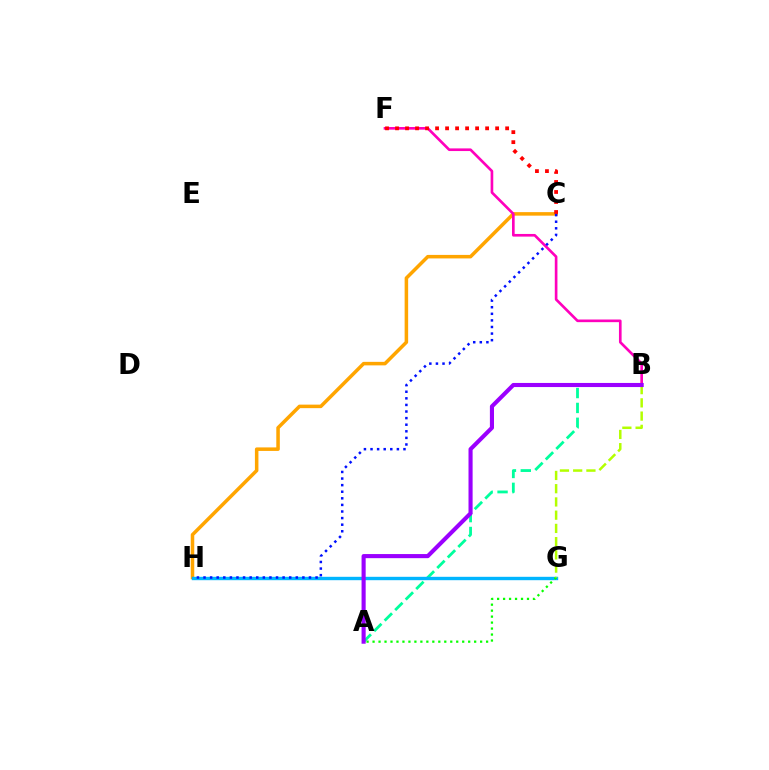{('C', 'H'): [{'color': '#ffa500', 'line_style': 'solid', 'thickness': 2.53}, {'color': '#0010ff', 'line_style': 'dotted', 'thickness': 1.79}], ('A', 'B'): [{'color': '#00ff9d', 'line_style': 'dashed', 'thickness': 2.02}, {'color': '#9b00ff', 'line_style': 'solid', 'thickness': 2.96}], ('G', 'H'): [{'color': '#00b5ff', 'line_style': 'solid', 'thickness': 2.44}], ('B', 'F'): [{'color': '#ff00bd', 'line_style': 'solid', 'thickness': 1.91}], ('C', 'F'): [{'color': '#ff0000', 'line_style': 'dotted', 'thickness': 2.72}], ('A', 'G'): [{'color': '#08ff00', 'line_style': 'dotted', 'thickness': 1.62}], ('B', 'G'): [{'color': '#b3ff00', 'line_style': 'dashed', 'thickness': 1.8}]}